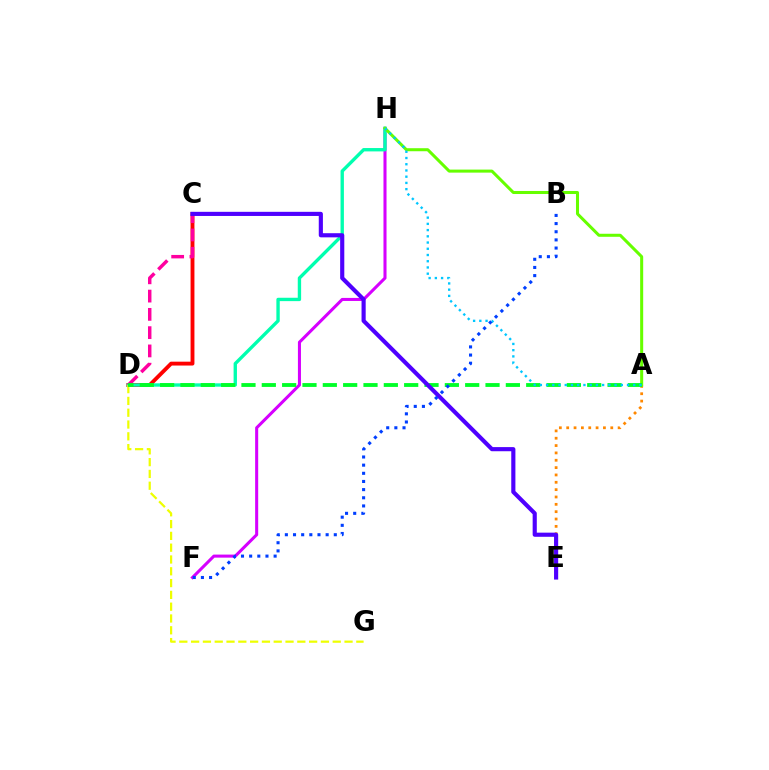{('C', 'D'): [{'color': '#ff0000', 'line_style': 'solid', 'thickness': 2.78}, {'color': '#ff00a0', 'line_style': 'dashed', 'thickness': 2.48}], ('F', 'H'): [{'color': '#d600ff', 'line_style': 'solid', 'thickness': 2.2}], ('D', 'H'): [{'color': '#00ffaf', 'line_style': 'solid', 'thickness': 2.42}], ('A', 'E'): [{'color': '#ff8800', 'line_style': 'dotted', 'thickness': 2.0}], ('D', 'G'): [{'color': '#eeff00', 'line_style': 'dashed', 'thickness': 1.6}], ('A', 'H'): [{'color': '#66ff00', 'line_style': 'solid', 'thickness': 2.18}, {'color': '#00c7ff', 'line_style': 'dotted', 'thickness': 1.69}], ('A', 'D'): [{'color': '#00ff27', 'line_style': 'dashed', 'thickness': 2.76}], ('C', 'E'): [{'color': '#4f00ff', 'line_style': 'solid', 'thickness': 2.98}], ('B', 'F'): [{'color': '#003fff', 'line_style': 'dotted', 'thickness': 2.22}]}